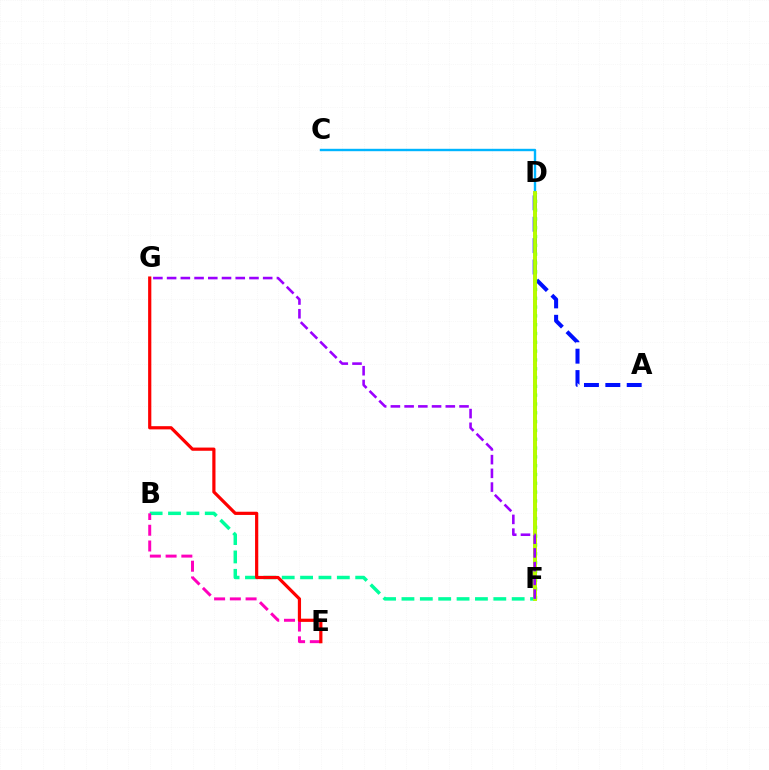{('D', 'F'): [{'color': '#ffa500', 'line_style': 'solid', 'thickness': 2.7}, {'color': '#08ff00', 'line_style': 'dotted', 'thickness': 2.39}, {'color': '#b3ff00', 'line_style': 'solid', 'thickness': 2.69}], ('B', 'F'): [{'color': '#00ff9d', 'line_style': 'dashed', 'thickness': 2.5}], ('C', 'D'): [{'color': '#00b5ff', 'line_style': 'solid', 'thickness': 1.73}], ('A', 'D'): [{'color': '#0010ff', 'line_style': 'dashed', 'thickness': 2.9}], ('B', 'E'): [{'color': '#ff00bd', 'line_style': 'dashed', 'thickness': 2.14}], ('E', 'G'): [{'color': '#ff0000', 'line_style': 'solid', 'thickness': 2.3}], ('F', 'G'): [{'color': '#9b00ff', 'line_style': 'dashed', 'thickness': 1.86}]}